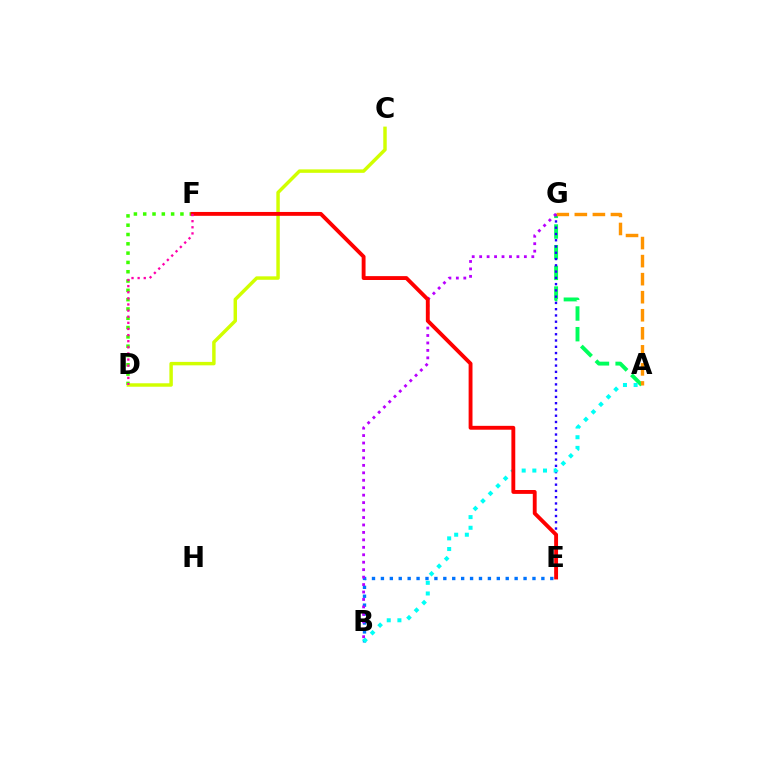{('B', 'E'): [{'color': '#0074ff', 'line_style': 'dotted', 'thickness': 2.42}], ('A', 'G'): [{'color': '#00ff5c', 'line_style': 'dashed', 'thickness': 2.81}, {'color': '#ff9400', 'line_style': 'dashed', 'thickness': 2.45}], ('D', 'F'): [{'color': '#3dff00', 'line_style': 'dotted', 'thickness': 2.53}, {'color': '#ff00ac', 'line_style': 'dotted', 'thickness': 1.66}], ('C', 'D'): [{'color': '#d1ff00', 'line_style': 'solid', 'thickness': 2.48}], ('E', 'G'): [{'color': '#2500ff', 'line_style': 'dotted', 'thickness': 1.7}], ('A', 'B'): [{'color': '#00fff6', 'line_style': 'dotted', 'thickness': 2.9}], ('B', 'G'): [{'color': '#b900ff', 'line_style': 'dotted', 'thickness': 2.02}], ('E', 'F'): [{'color': '#ff0000', 'line_style': 'solid', 'thickness': 2.79}]}